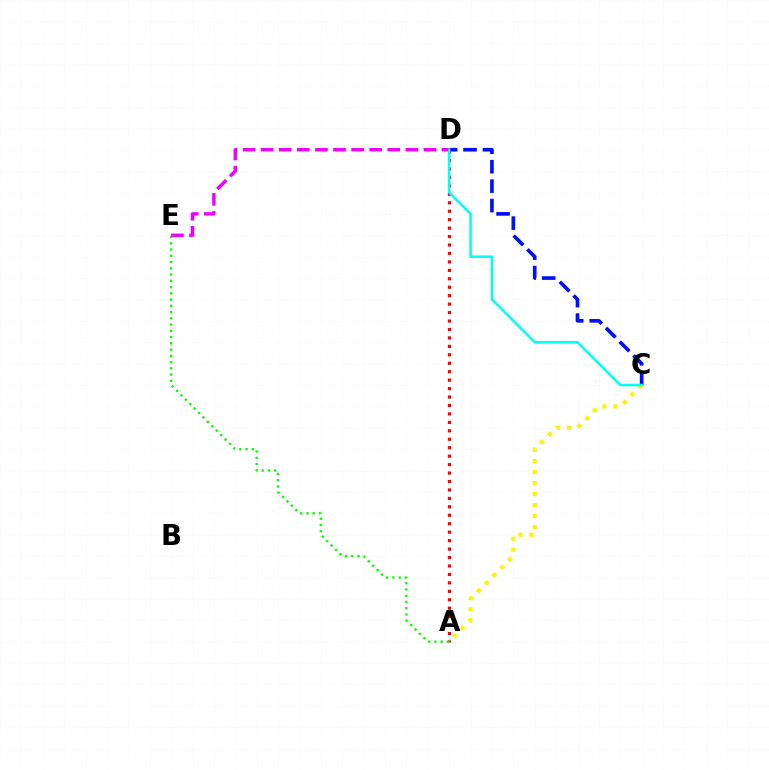{('A', 'D'): [{'color': '#ff0000', 'line_style': 'dotted', 'thickness': 2.29}], ('A', 'E'): [{'color': '#08ff00', 'line_style': 'dotted', 'thickness': 1.7}], ('D', 'E'): [{'color': '#ee00ff', 'line_style': 'dashed', 'thickness': 2.46}], ('A', 'C'): [{'color': '#fcf500', 'line_style': 'dotted', 'thickness': 2.99}], ('C', 'D'): [{'color': '#0010ff', 'line_style': 'dashed', 'thickness': 2.64}, {'color': '#00fff6', 'line_style': 'solid', 'thickness': 1.8}]}